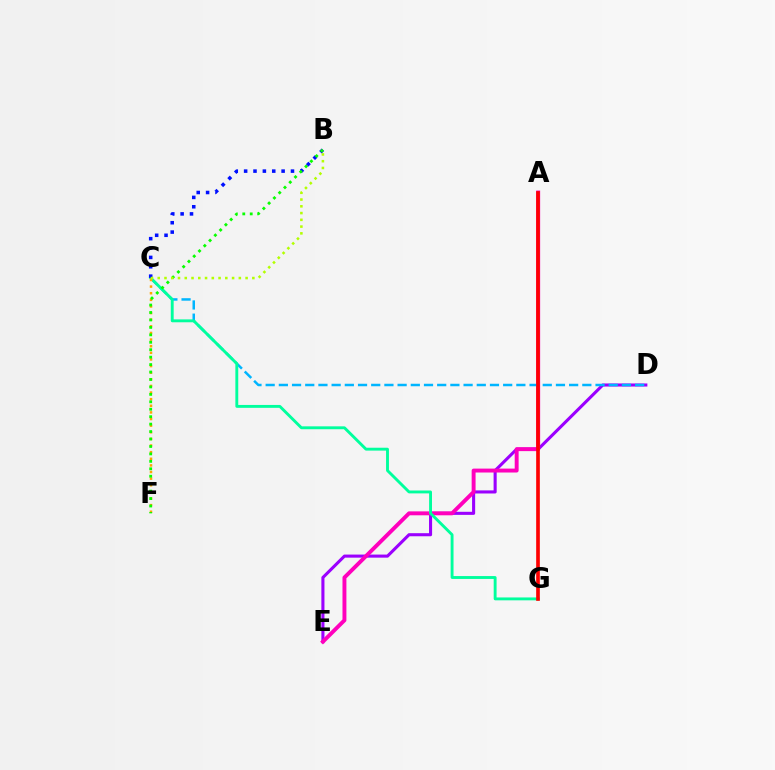{('D', 'E'): [{'color': '#9b00ff', 'line_style': 'solid', 'thickness': 2.22}], ('A', 'E'): [{'color': '#ff00bd', 'line_style': 'solid', 'thickness': 2.82}], ('C', 'D'): [{'color': '#00b5ff', 'line_style': 'dashed', 'thickness': 1.79}], ('C', 'G'): [{'color': '#00ff9d', 'line_style': 'solid', 'thickness': 2.08}], ('A', 'G'): [{'color': '#ff0000', 'line_style': 'solid', 'thickness': 2.64}], ('C', 'F'): [{'color': '#ffa500', 'line_style': 'dotted', 'thickness': 1.8}], ('B', 'C'): [{'color': '#0010ff', 'line_style': 'dotted', 'thickness': 2.55}, {'color': '#b3ff00', 'line_style': 'dotted', 'thickness': 1.84}], ('B', 'F'): [{'color': '#08ff00', 'line_style': 'dotted', 'thickness': 2.02}]}